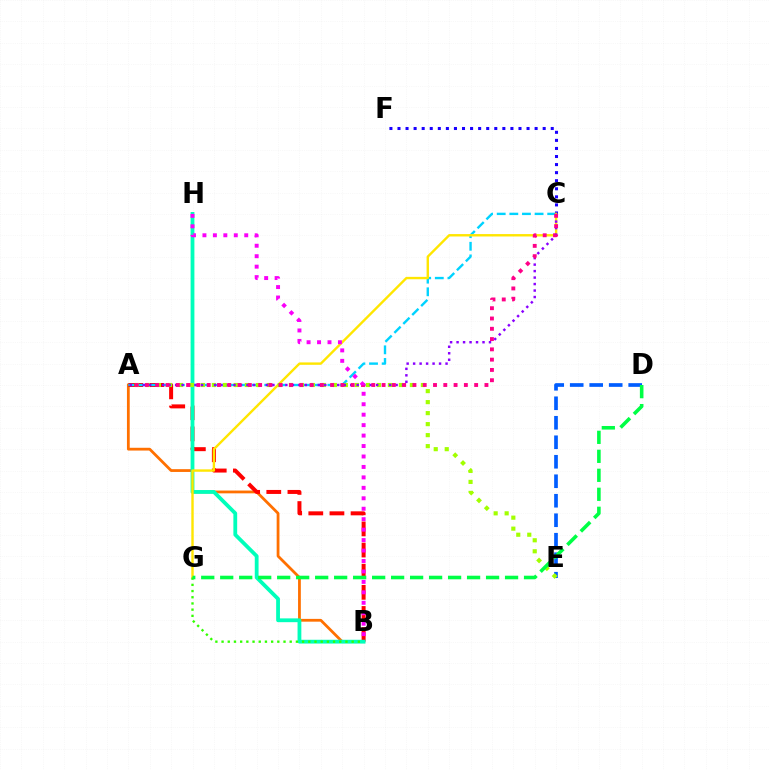{('A', 'B'): [{'color': '#ff7000', 'line_style': 'solid', 'thickness': 2.0}, {'color': '#ff0000', 'line_style': 'dashed', 'thickness': 2.87}], ('A', 'C'): [{'color': '#00d3ff', 'line_style': 'dashed', 'thickness': 1.72}, {'color': '#8a00ff', 'line_style': 'dotted', 'thickness': 1.76}, {'color': '#ff0088', 'line_style': 'dotted', 'thickness': 2.79}], ('B', 'H'): [{'color': '#00ffbb', 'line_style': 'solid', 'thickness': 2.73}, {'color': '#fa00f9', 'line_style': 'dotted', 'thickness': 2.84}], ('D', 'E'): [{'color': '#005dff', 'line_style': 'dashed', 'thickness': 2.65}], ('C', 'F'): [{'color': '#1900ff', 'line_style': 'dotted', 'thickness': 2.19}], ('C', 'G'): [{'color': '#ffe600', 'line_style': 'solid', 'thickness': 1.72}], ('A', 'E'): [{'color': '#a2ff00', 'line_style': 'dotted', 'thickness': 2.99}], ('B', 'G'): [{'color': '#31ff00', 'line_style': 'dotted', 'thickness': 1.68}], ('D', 'G'): [{'color': '#00ff45', 'line_style': 'dashed', 'thickness': 2.58}]}